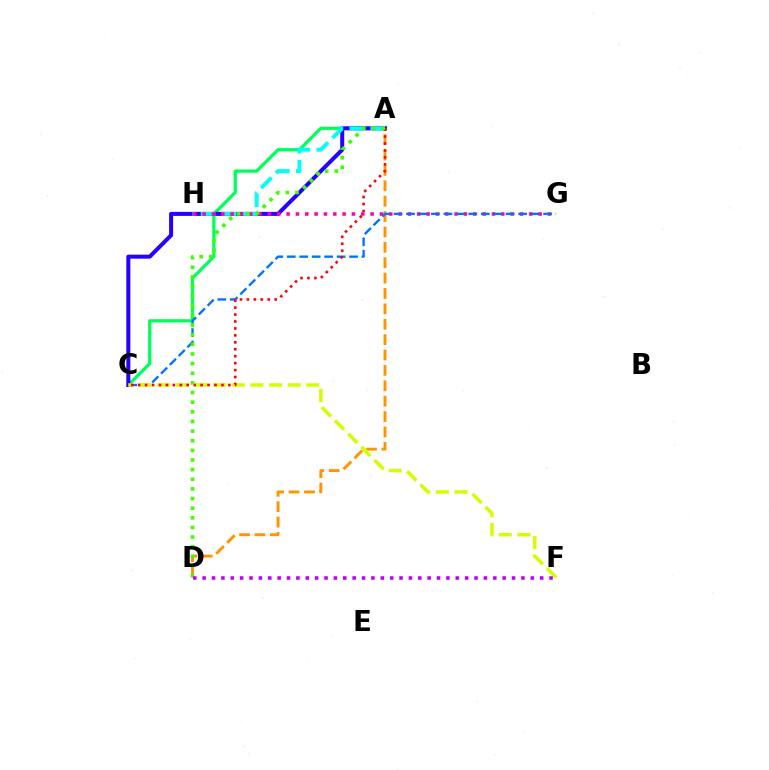{('A', 'C'): [{'color': '#00ff5c', 'line_style': 'solid', 'thickness': 2.35}, {'color': '#2500ff', 'line_style': 'solid', 'thickness': 2.89}, {'color': '#ff0000', 'line_style': 'dotted', 'thickness': 1.89}], ('A', 'H'): [{'color': '#00fff6', 'line_style': 'dashed', 'thickness': 2.84}], ('A', 'D'): [{'color': '#ff9400', 'line_style': 'dashed', 'thickness': 2.09}, {'color': '#3dff00', 'line_style': 'dotted', 'thickness': 2.62}], ('G', 'H'): [{'color': '#ff00ac', 'line_style': 'dotted', 'thickness': 2.54}], ('C', 'G'): [{'color': '#0074ff', 'line_style': 'dashed', 'thickness': 1.69}], ('C', 'F'): [{'color': '#d1ff00', 'line_style': 'dashed', 'thickness': 2.53}], ('D', 'F'): [{'color': '#b900ff', 'line_style': 'dotted', 'thickness': 2.55}]}